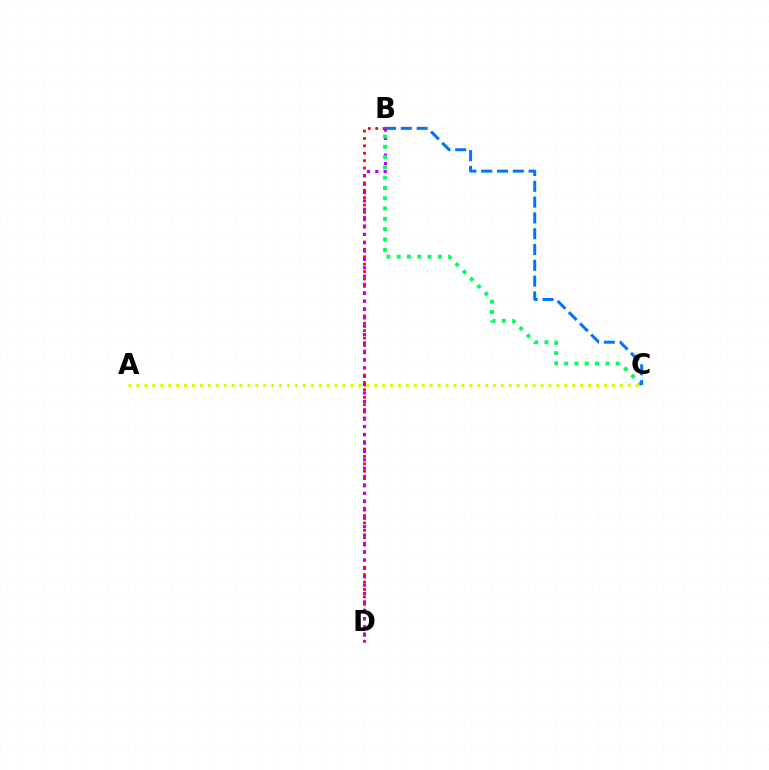{('B', 'D'): [{'color': '#ff0000', 'line_style': 'dotted', 'thickness': 2.01}, {'color': '#b900ff', 'line_style': 'dotted', 'thickness': 2.27}], ('B', 'C'): [{'color': '#00ff5c', 'line_style': 'dotted', 'thickness': 2.8}, {'color': '#0074ff', 'line_style': 'dashed', 'thickness': 2.15}], ('A', 'C'): [{'color': '#d1ff00', 'line_style': 'dotted', 'thickness': 2.15}]}